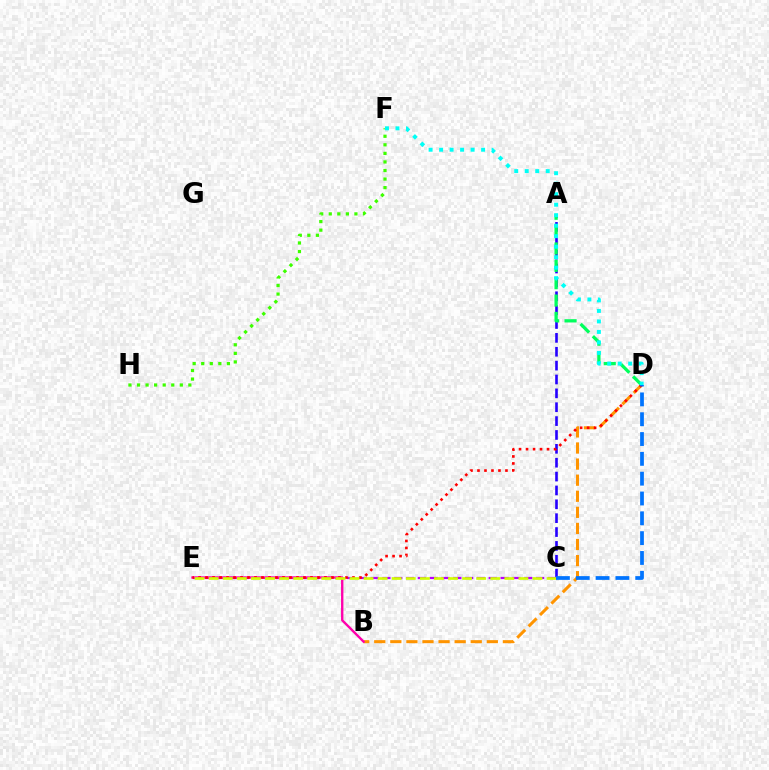{('A', 'C'): [{'color': '#2500ff', 'line_style': 'dashed', 'thickness': 1.88}], ('C', 'E'): [{'color': '#b900ff', 'line_style': 'dashed', 'thickness': 1.61}, {'color': '#d1ff00', 'line_style': 'dashed', 'thickness': 1.91}], ('B', 'D'): [{'color': '#ff9400', 'line_style': 'dashed', 'thickness': 2.18}], ('A', 'D'): [{'color': '#00ff5c', 'line_style': 'dashed', 'thickness': 2.36}], ('B', 'E'): [{'color': '#ff00ac', 'line_style': 'solid', 'thickness': 1.7}], ('F', 'H'): [{'color': '#3dff00', 'line_style': 'dotted', 'thickness': 2.33}], ('D', 'E'): [{'color': '#ff0000', 'line_style': 'dotted', 'thickness': 1.9}], ('D', 'F'): [{'color': '#00fff6', 'line_style': 'dotted', 'thickness': 2.85}], ('C', 'D'): [{'color': '#0074ff', 'line_style': 'dashed', 'thickness': 2.69}]}